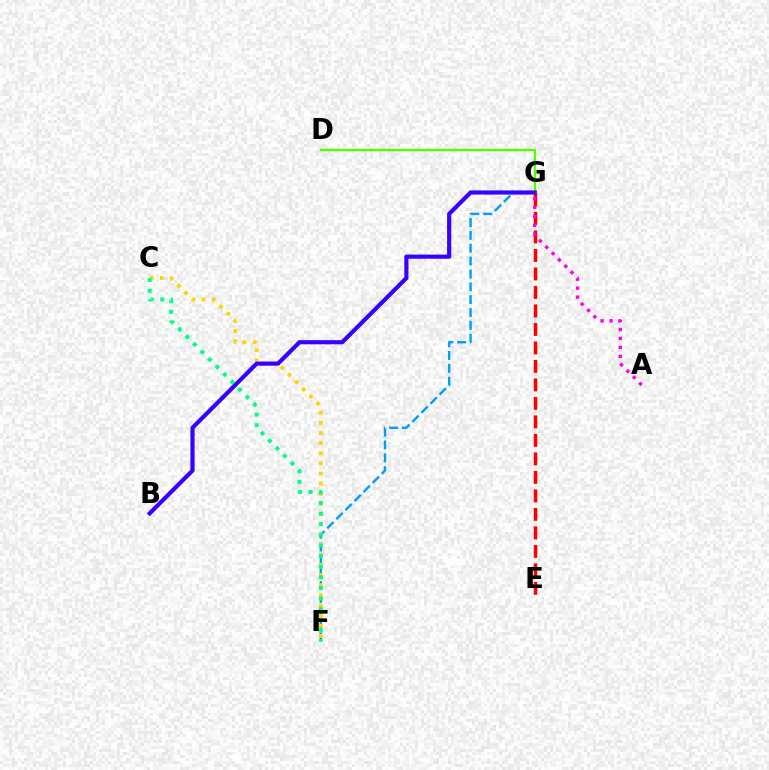{('D', 'G'): [{'color': '#4fff00', 'line_style': 'solid', 'thickness': 1.68}], ('F', 'G'): [{'color': '#009eff', 'line_style': 'dashed', 'thickness': 1.75}], ('E', 'G'): [{'color': '#ff0000', 'line_style': 'dashed', 'thickness': 2.51}], ('C', 'F'): [{'color': '#ffd500', 'line_style': 'dotted', 'thickness': 2.76}, {'color': '#00ff86', 'line_style': 'dotted', 'thickness': 2.89}], ('B', 'G'): [{'color': '#3700ff', 'line_style': 'solid', 'thickness': 2.99}], ('A', 'G'): [{'color': '#ff00ed', 'line_style': 'dotted', 'thickness': 2.43}]}